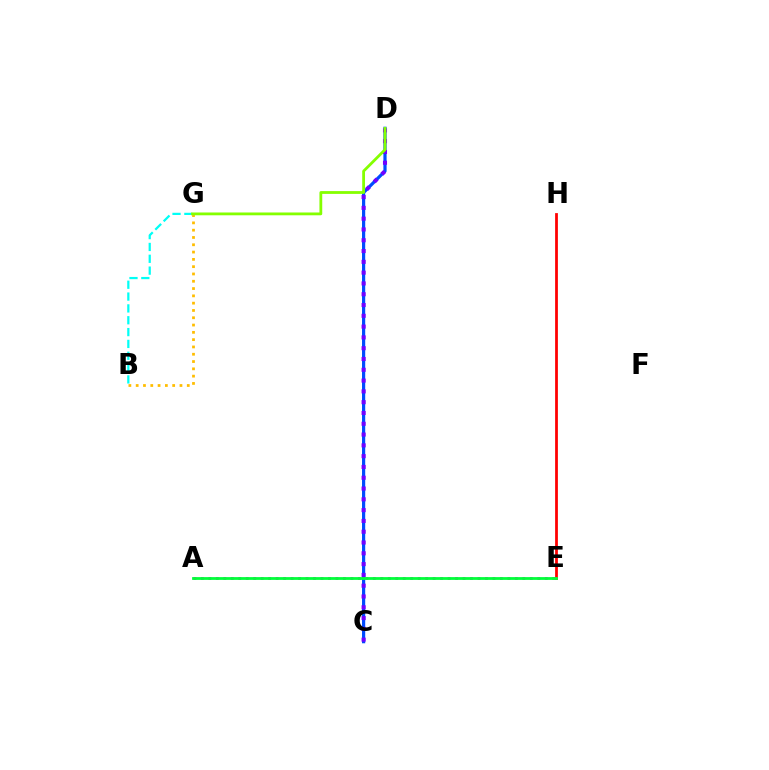{('B', 'G'): [{'color': '#ffbd00', 'line_style': 'dotted', 'thickness': 1.98}, {'color': '#00fff6', 'line_style': 'dashed', 'thickness': 1.61}], ('A', 'E'): [{'color': '#ff00cf', 'line_style': 'dotted', 'thickness': 2.03}, {'color': '#00ff39', 'line_style': 'solid', 'thickness': 2.01}], ('E', 'H'): [{'color': '#ff0000', 'line_style': 'solid', 'thickness': 1.99}], ('C', 'D'): [{'color': '#004bff', 'line_style': 'solid', 'thickness': 2.31}, {'color': '#7200ff', 'line_style': 'dotted', 'thickness': 2.93}], ('D', 'G'): [{'color': '#84ff00', 'line_style': 'solid', 'thickness': 2.02}]}